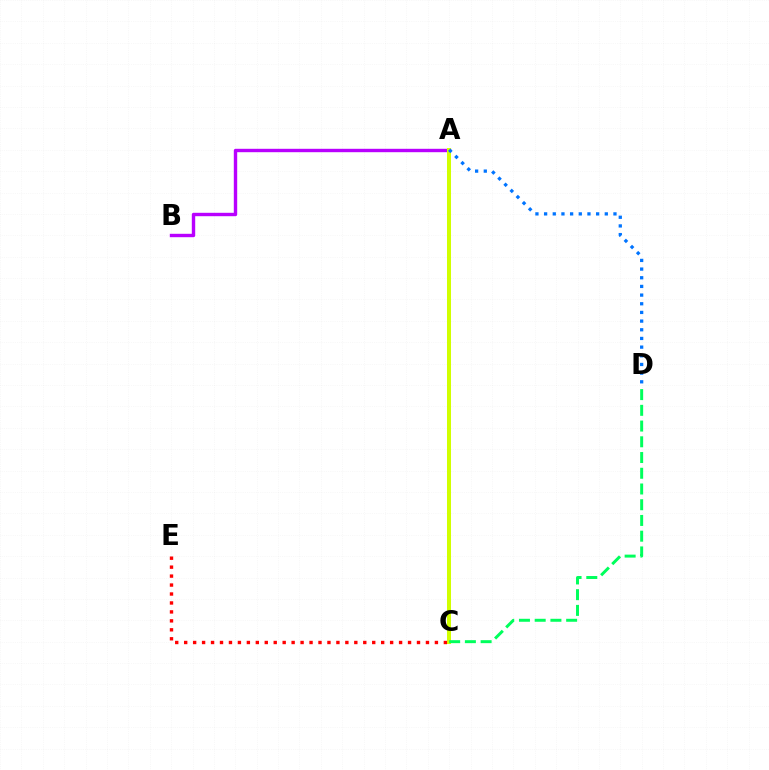{('A', 'B'): [{'color': '#b900ff', 'line_style': 'solid', 'thickness': 2.45}], ('A', 'C'): [{'color': '#d1ff00', 'line_style': 'solid', 'thickness': 2.88}], ('C', 'D'): [{'color': '#00ff5c', 'line_style': 'dashed', 'thickness': 2.14}], ('A', 'D'): [{'color': '#0074ff', 'line_style': 'dotted', 'thickness': 2.36}], ('C', 'E'): [{'color': '#ff0000', 'line_style': 'dotted', 'thickness': 2.43}]}